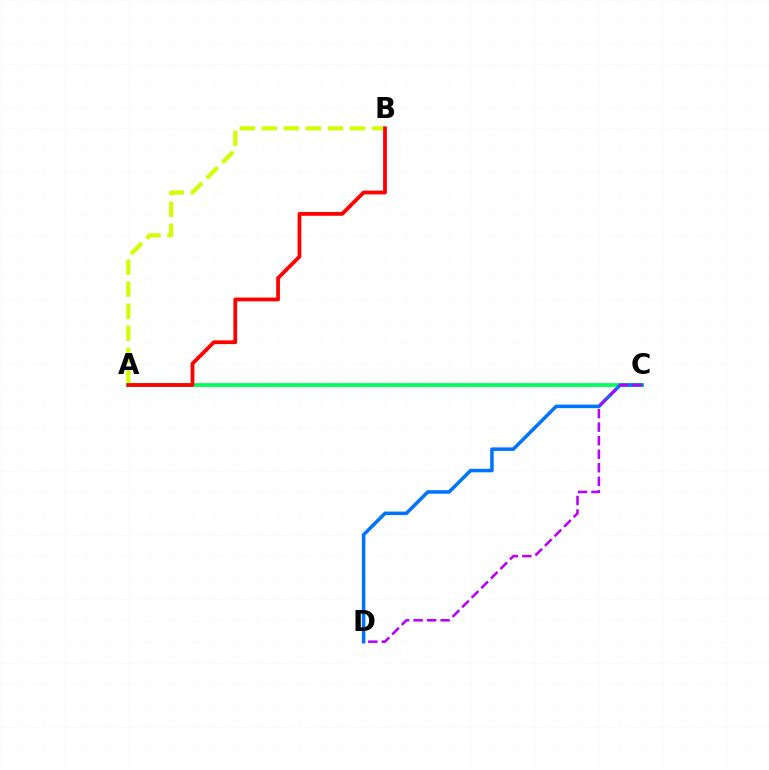{('A', 'C'): [{'color': '#00ff5c', 'line_style': 'solid', 'thickness': 2.71}], ('C', 'D'): [{'color': '#0074ff', 'line_style': 'solid', 'thickness': 2.54}, {'color': '#b900ff', 'line_style': 'dashed', 'thickness': 1.84}], ('A', 'B'): [{'color': '#d1ff00', 'line_style': 'dashed', 'thickness': 2.99}, {'color': '#ff0000', 'line_style': 'solid', 'thickness': 2.72}]}